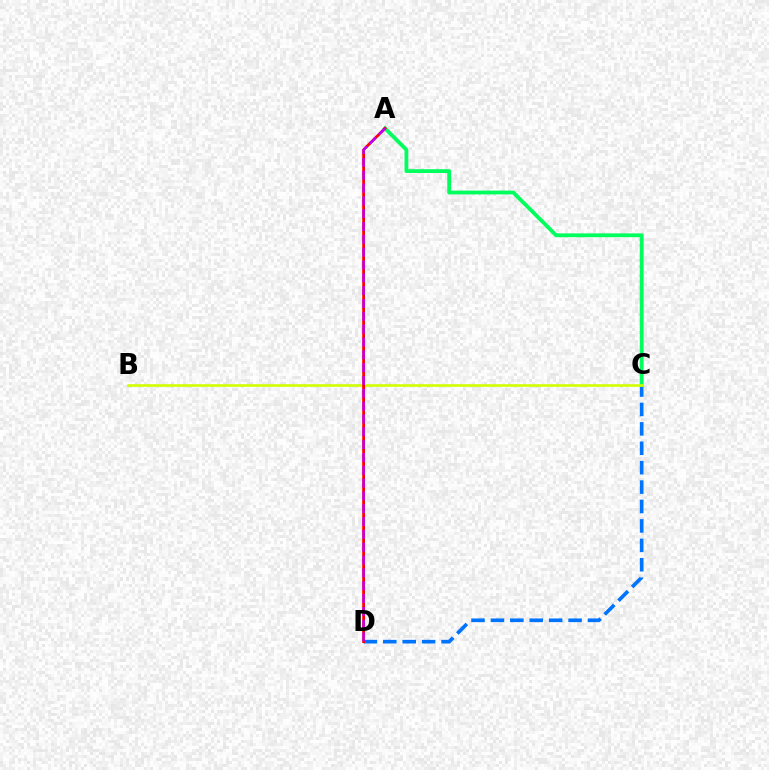{('C', 'D'): [{'color': '#0074ff', 'line_style': 'dashed', 'thickness': 2.64}], ('A', 'C'): [{'color': '#00ff5c', 'line_style': 'solid', 'thickness': 2.75}], ('B', 'C'): [{'color': '#d1ff00', 'line_style': 'solid', 'thickness': 1.88}], ('A', 'D'): [{'color': '#ff0000', 'line_style': 'solid', 'thickness': 2.01}, {'color': '#b900ff', 'line_style': 'dashed', 'thickness': 1.74}]}